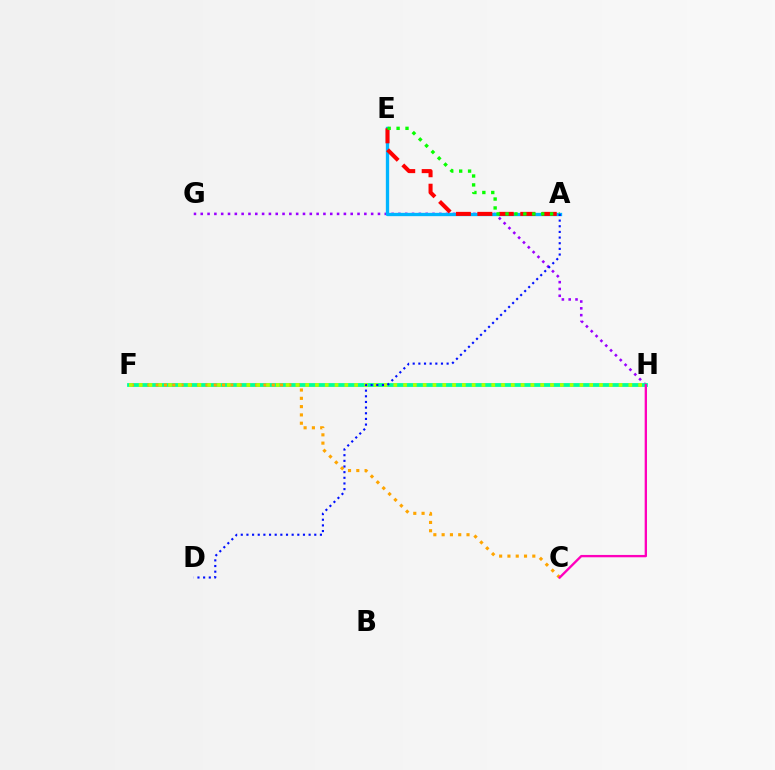{('G', 'H'): [{'color': '#9b00ff', 'line_style': 'dotted', 'thickness': 1.85}], ('F', 'H'): [{'color': '#00ff9d', 'line_style': 'solid', 'thickness': 2.73}, {'color': '#b3ff00', 'line_style': 'dotted', 'thickness': 2.66}], ('A', 'E'): [{'color': '#00b5ff', 'line_style': 'solid', 'thickness': 2.38}, {'color': '#ff0000', 'line_style': 'dashed', 'thickness': 2.92}, {'color': '#08ff00', 'line_style': 'dotted', 'thickness': 2.42}], ('C', 'F'): [{'color': '#ffa500', 'line_style': 'dotted', 'thickness': 2.25}], ('C', 'H'): [{'color': '#ff00bd', 'line_style': 'solid', 'thickness': 1.69}], ('A', 'D'): [{'color': '#0010ff', 'line_style': 'dotted', 'thickness': 1.54}]}